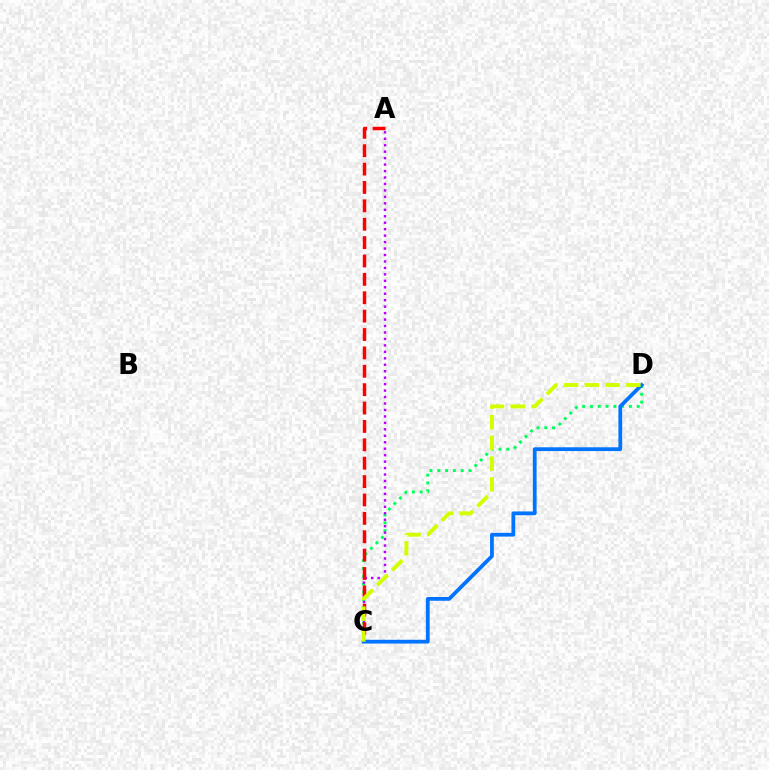{('C', 'D'): [{'color': '#00ff5c', 'line_style': 'dotted', 'thickness': 2.12}, {'color': '#0074ff', 'line_style': 'solid', 'thickness': 2.71}, {'color': '#d1ff00', 'line_style': 'dashed', 'thickness': 2.82}], ('A', 'C'): [{'color': '#b900ff', 'line_style': 'dotted', 'thickness': 1.75}, {'color': '#ff0000', 'line_style': 'dashed', 'thickness': 2.5}]}